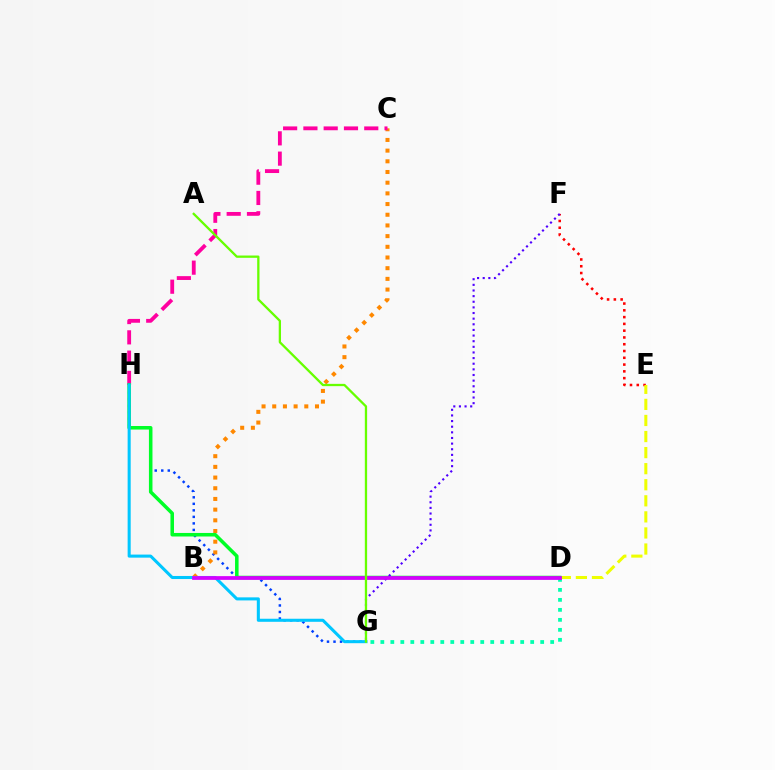{('D', 'G'): [{'color': '#00ffaf', 'line_style': 'dotted', 'thickness': 2.71}], ('G', 'H'): [{'color': '#003fff', 'line_style': 'dotted', 'thickness': 1.77}, {'color': '#00c7ff', 'line_style': 'solid', 'thickness': 2.2}], ('E', 'F'): [{'color': '#ff0000', 'line_style': 'dotted', 'thickness': 1.84}], ('B', 'C'): [{'color': '#ff8800', 'line_style': 'dotted', 'thickness': 2.9}], ('D', 'E'): [{'color': '#eeff00', 'line_style': 'dashed', 'thickness': 2.18}], ('C', 'H'): [{'color': '#ff00a0', 'line_style': 'dashed', 'thickness': 2.76}], ('D', 'H'): [{'color': '#00ff27', 'line_style': 'solid', 'thickness': 2.55}], ('F', 'G'): [{'color': '#4f00ff', 'line_style': 'dotted', 'thickness': 1.53}], ('B', 'D'): [{'color': '#d600ff', 'line_style': 'solid', 'thickness': 2.69}], ('A', 'G'): [{'color': '#66ff00', 'line_style': 'solid', 'thickness': 1.65}]}